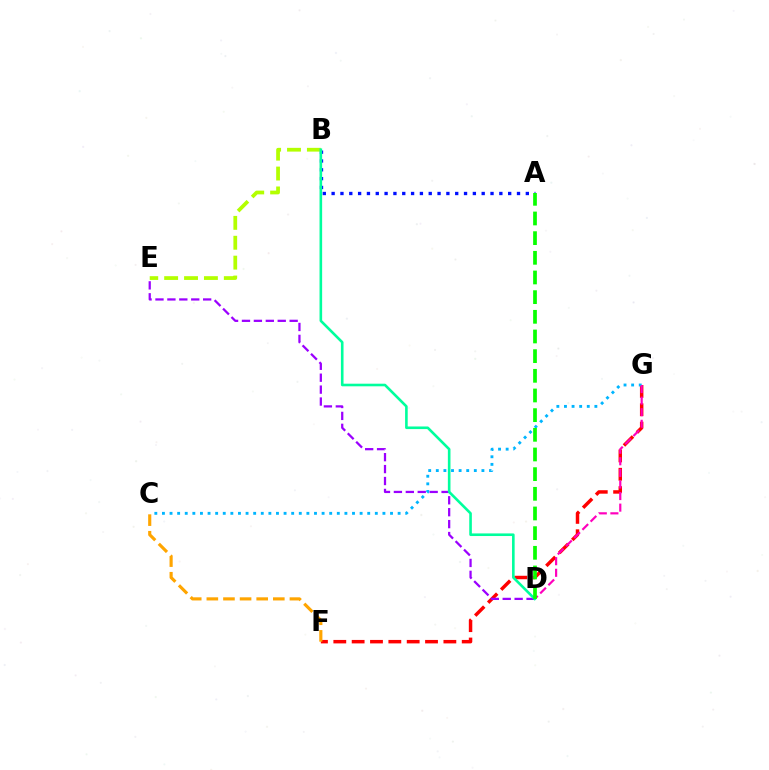{('F', 'G'): [{'color': '#ff0000', 'line_style': 'dashed', 'thickness': 2.49}], ('A', 'B'): [{'color': '#0010ff', 'line_style': 'dotted', 'thickness': 2.4}], ('B', 'E'): [{'color': '#b3ff00', 'line_style': 'dashed', 'thickness': 2.7}], ('C', 'G'): [{'color': '#00b5ff', 'line_style': 'dotted', 'thickness': 2.07}], ('C', 'F'): [{'color': '#ffa500', 'line_style': 'dashed', 'thickness': 2.26}], ('D', 'G'): [{'color': '#ff00bd', 'line_style': 'dashed', 'thickness': 1.57}], ('D', 'E'): [{'color': '#9b00ff', 'line_style': 'dashed', 'thickness': 1.62}], ('B', 'D'): [{'color': '#00ff9d', 'line_style': 'solid', 'thickness': 1.88}], ('A', 'D'): [{'color': '#08ff00', 'line_style': 'dashed', 'thickness': 2.67}]}